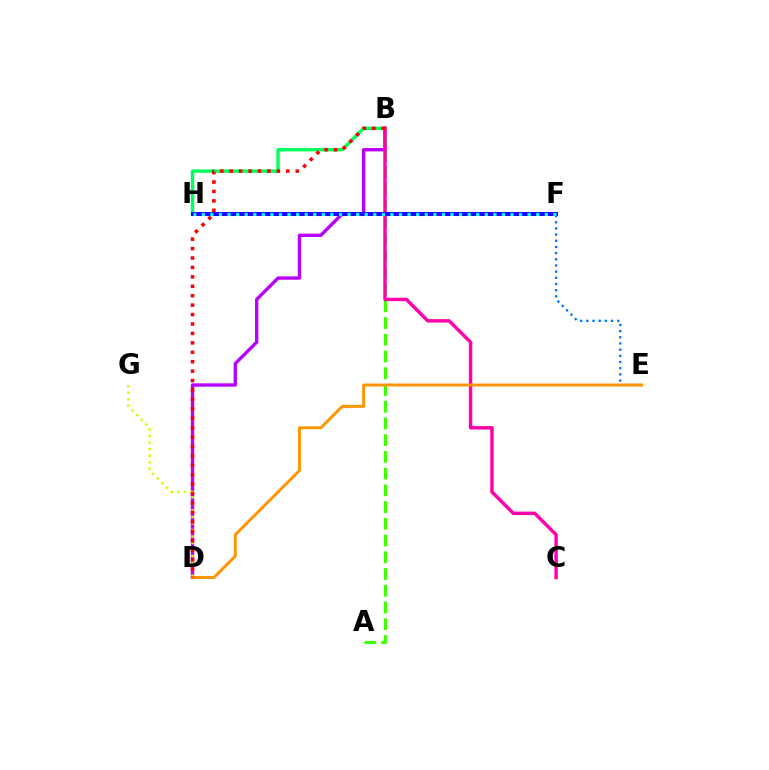{('B', 'D'): [{'color': '#b900ff', 'line_style': 'solid', 'thickness': 2.41}, {'color': '#ff0000', 'line_style': 'dotted', 'thickness': 2.56}], ('A', 'B'): [{'color': '#3dff00', 'line_style': 'dashed', 'thickness': 2.27}], ('B', 'H'): [{'color': '#00ff5c', 'line_style': 'solid', 'thickness': 2.46}], ('E', 'F'): [{'color': '#0074ff', 'line_style': 'dotted', 'thickness': 1.68}], ('D', 'G'): [{'color': '#d1ff00', 'line_style': 'dotted', 'thickness': 1.77}], ('B', 'C'): [{'color': '#ff00ac', 'line_style': 'solid', 'thickness': 2.47}], ('D', 'E'): [{'color': '#ff9400', 'line_style': 'solid', 'thickness': 2.12}], ('F', 'H'): [{'color': '#2500ff', 'line_style': 'solid', 'thickness': 2.89}, {'color': '#00fff6', 'line_style': 'dotted', 'thickness': 2.33}]}